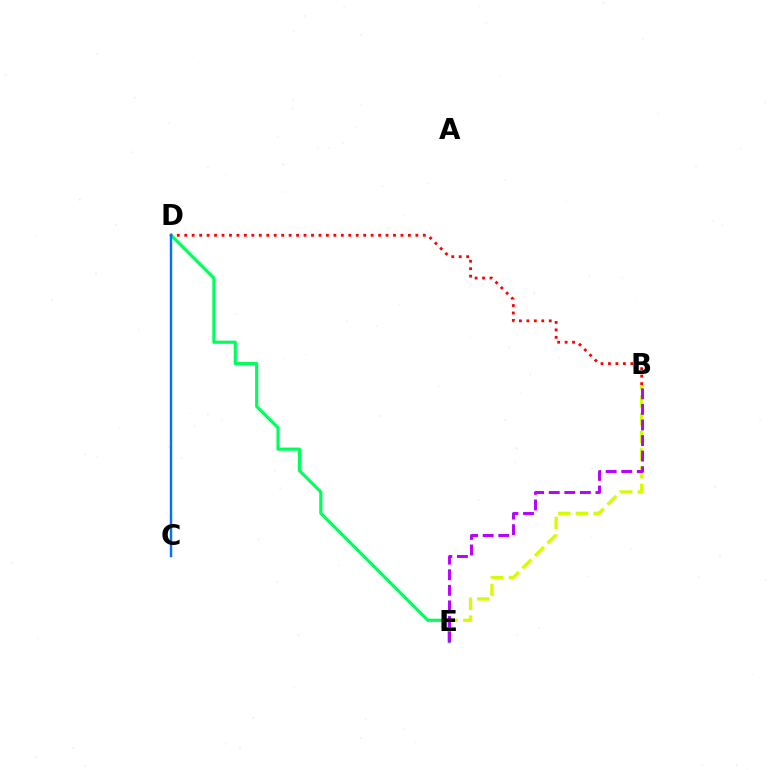{('B', 'E'): [{'color': '#d1ff00', 'line_style': 'dashed', 'thickness': 2.4}, {'color': '#b900ff', 'line_style': 'dashed', 'thickness': 2.12}], ('D', 'E'): [{'color': '#00ff5c', 'line_style': 'solid', 'thickness': 2.28}], ('B', 'D'): [{'color': '#ff0000', 'line_style': 'dotted', 'thickness': 2.03}], ('C', 'D'): [{'color': '#0074ff', 'line_style': 'solid', 'thickness': 1.76}]}